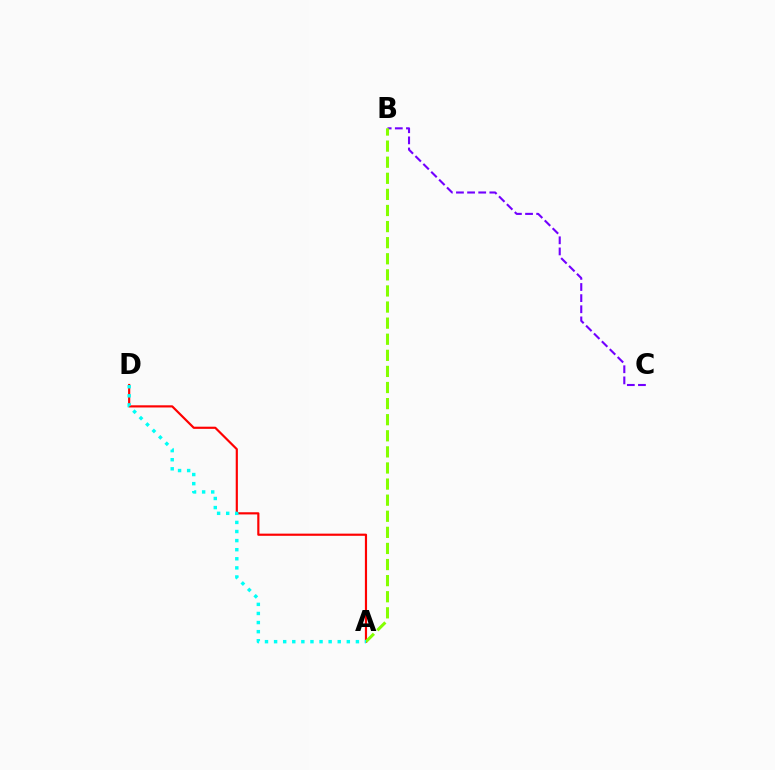{('A', 'D'): [{'color': '#ff0000', 'line_style': 'solid', 'thickness': 1.56}, {'color': '#00fff6', 'line_style': 'dotted', 'thickness': 2.47}], ('B', 'C'): [{'color': '#7200ff', 'line_style': 'dashed', 'thickness': 1.51}], ('A', 'B'): [{'color': '#84ff00', 'line_style': 'dashed', 'thickness': 2.19}]}